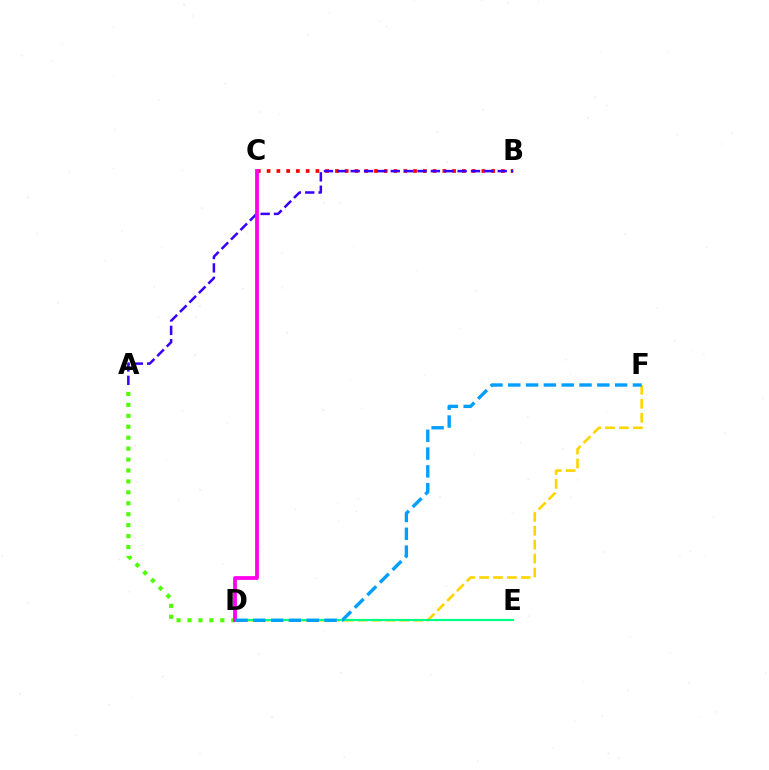{('A', 'D'): [{'color': '#4fff00', 'line_style': 'dotted', 'thickness': 2.97}], ('D', 'F'): [{'color': '#ffd500', 'line_style': 'dashed', 'thickness': 1.89}, {'color': '#009eff', 'line_style': 'dashed', 'thickness': 2.42}], ('B', 'C'): [{'color': '#ff0000', 'line_style': 'dotted', 'thickness': 2.65}], ('D', 'E'): [{'color': '#00ff86', 'line_style': 'solid', 'thickness': 1.57}], ('A', 'B'): [{'color': '#3700ff', 'line_style': 'dashed', 'thickness': 1.82}], ('C', 'D'): [{'color': '#ff00ed', 'line_style': 'solid', 'thickness': 2.72}]}